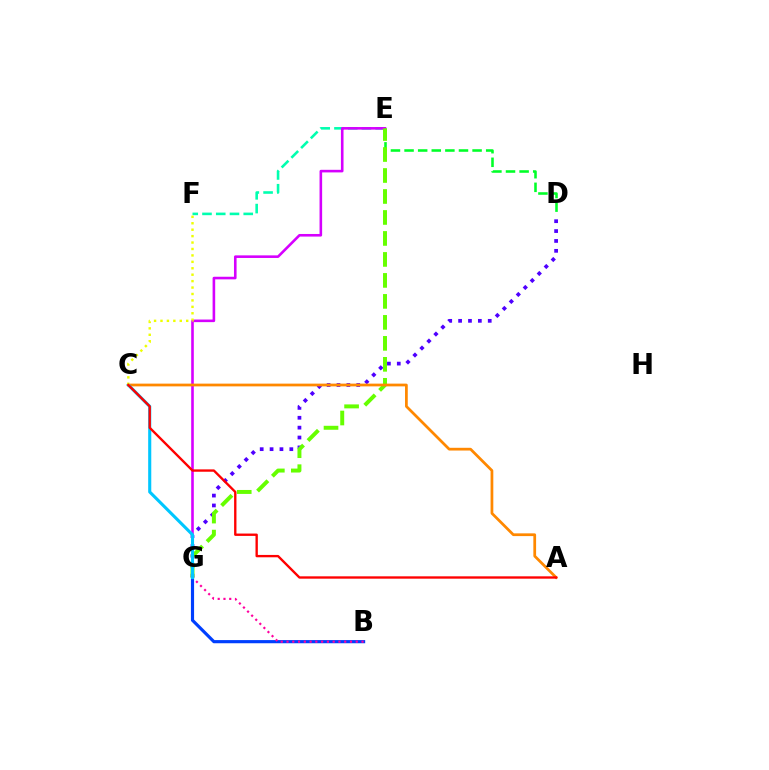{('D', 'E'): [{'color': '#00ff27', 'line_style': 'dashed', 'thickness': 1.85}], ('D', 'G'): [{'color': '#4f00ff', 'line_style': 'dotted', 'thickness': 2.68}], ('E', 'F'): [{'color': '#00ffaf', 'line_style': 'dashed', 'thickness': 1.87}], ('B', 'G'): [{'color': '#003fff', 'line_style': 'solid', 'thickness': 2.27}, {'color': '#ff00a0', 'line_style': 'dotted', 'thickness': 1.57}], ('E', 'G'): [{'color': '#d600ff', 'line_style': 'solid', 'thickness': 1.87}, {'color': '#66ff00', 'line_style': 'dashed', 'thickness': 2.85}], ('A', 'C'): [{'color': '#ff8800', 'line_style': 'solid', 'thickness': 1.97}, {'color': '#ff0000', 'line_style': 'solid', 'thickness': 1.7}], ('C', 'G'): [{'color': '#00c7ff', 'line_style': 'solid', 'thickness': 2.23}], ('C', 'F'): [{'color': '#eeff00', 'line_style': 'dotted', 'thickness': 1.75}]}